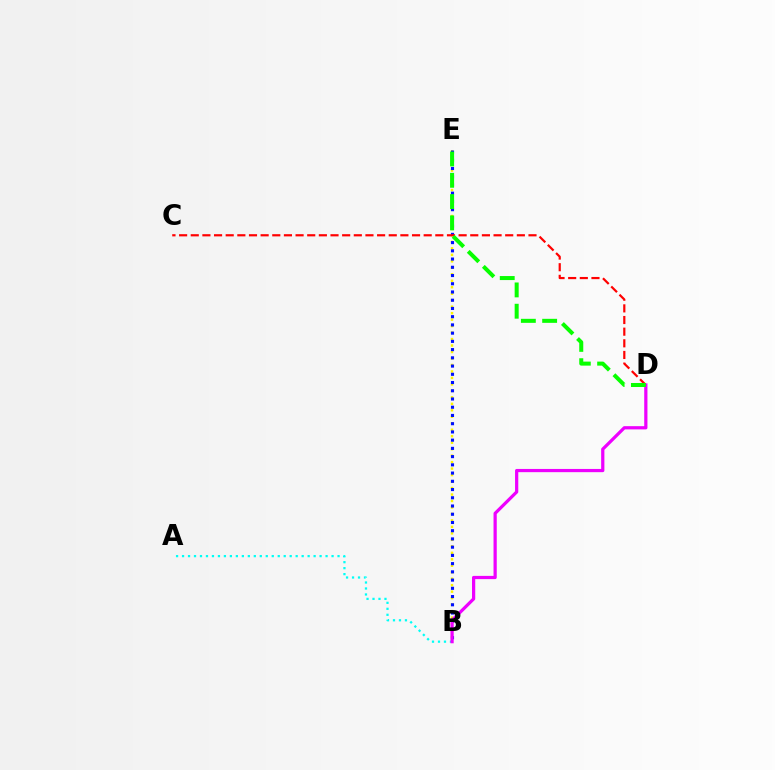{('A', 'B'): [{'color': '#00fff6', 'line_style': 'dotted', 'thickness': 1.62}], ('B', 'E'): [{'color': '#fcf500', 'line_style': 'dotted', 'thickness': 1.76}, {'color': '#0010ff', 'line_style': 'dotted', 'thickness': 2.24}], ('C', 'D'): [{'color': '#ff0000', 'line_style': 'dashed', 'thickness': 1.58}], ('B', 'D'): [{'color': '#ee00ff', 'line_style': 'solid', 'thickness': 2.32}], ('D', 'E'): [{'color': '#08ff00', 'line_style': 'dashed', 'thickness': 2.89}]}